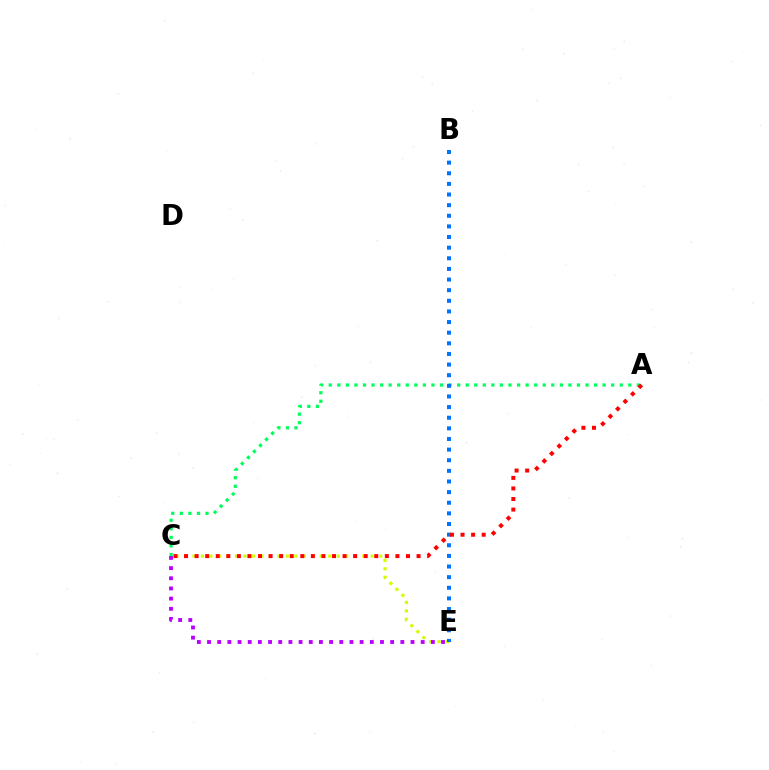{('C', 'E'): [{'color': '#d1ff00', 'line_style': 'dotted', 'thickness': 2.31}, {'color': '#b900ff', 'line_style': 'dotted', 'thickness': 2.76}], ('A', 'C'): [{'color': '#00ff5c', 'line_style': 'dotted', 'thickness': 2.33}, {'color': '#ff0000', 'line_style': 'dotted', 'thickness': 2.87}], ('B', 'E'): [{'color': '#0074ff', 'line_style': 'dotted', 'thickness': 2.89}]}